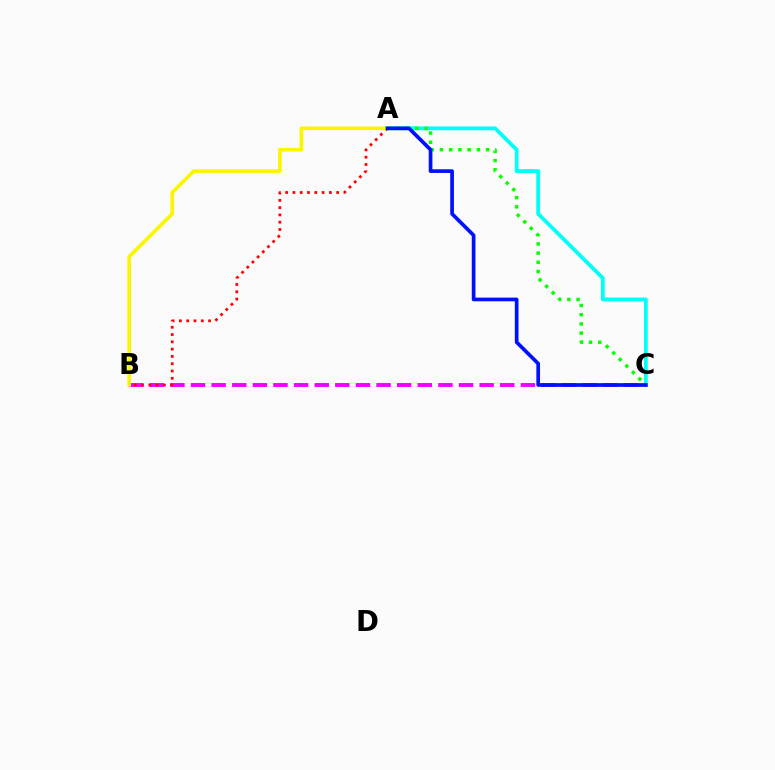{('A', 'C'): [{'color': '#00fff6', 'line_style': 'solid', 'thickness': 2.74}, {'color': '#08ff00', 'line_style': 'dotted', 'thickness': 2.5}, {'color': '#0010ff', 'line_style': 'solid', 'thickness': 2.65}], ('B', 'C'): [{'color': '#ee00ff', 'line_style': 'dashed', 'thickness': 2.8}], ('A', 'B'): [{'color': '#ff0000', 'line_style': 'dotted', 'thickness': 1.98}, {'color': '#fcf500', 'line_style': 'solid', 'thickness': 2.63}]}